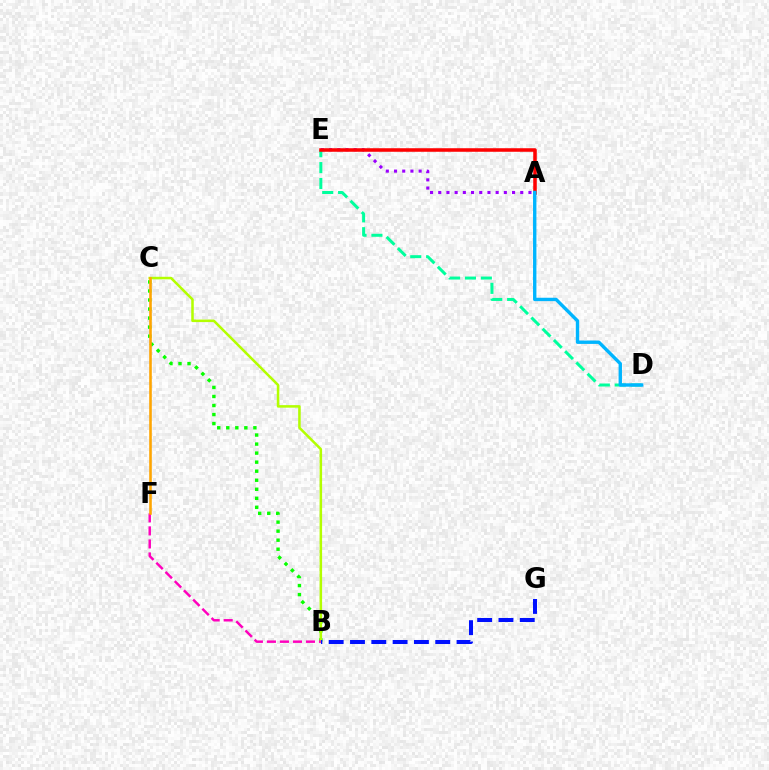{('B', 'C'): [{'color': '#08ff00', 'line_style': 'dotted', 'thickness': 2.46}, {'color': '#b3ff00', 'line_style': 'solid', 'thickness': 1.82}], ('A', 'E'): [{'color': '#9b00ff', 'line_style': 'dotted', 'thickness': 2.23}, {'color': '#ff0000', 'line_style': 'solid', 'thickness': 2.55}], ('D', 'E'): [{'color': '#00ff9d', 'line_style': 'dashed', 'thickness': 2.16}], ('B', 'G'): [{'color': '#0010ff', 'line_style': 'dashed', 'thickness': 2.89}], ('B', 'F'): [{'color': '#ff00bd', 'line_style': 'dashed', 'thickness': 1.77}], ('C', 'F'): [{'color': '#ffa500', 'line_style': 'solid', 'thickness': 1.87}], ('A', 'D'): [{'color': '#00b5ff', 'line_style': 'solid', 'thickness': 2.43}]}